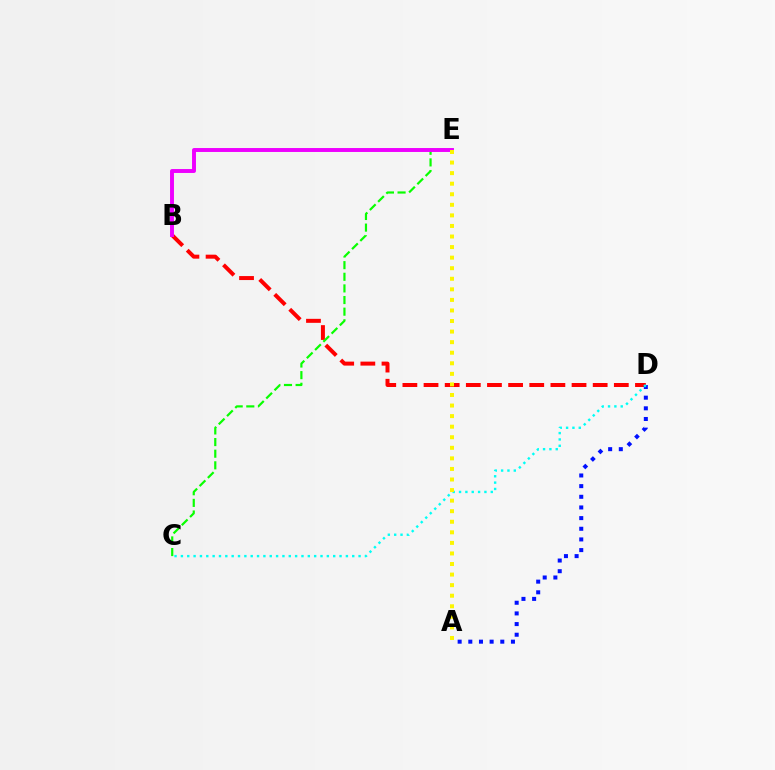{('B', 'D'): [{'color': '#ff0000', 'line_style': 'dashed', 'thickness': 2.87}], ('A', 'D'): [{'color': '#0010ff', 'line_style': 'dotted', 'thickness': 2.9}], ('C', 'E'): [{'color': '#08ff00', 'line_style': 'dashed', 'thickness': 1.58}], ('B', 'E'): [{'color': '#ee00ff', 'line_style': 'solid', 'thickness': 2.83}], ('C', 'D'): [{'color': '#00fff6', 'line_style': 'dotted', 'thickness': 1.72}], ('A', 'E'): [{'color': '#fcf500', 'line_style': 'dotted', 'thickness': 2.87}]}